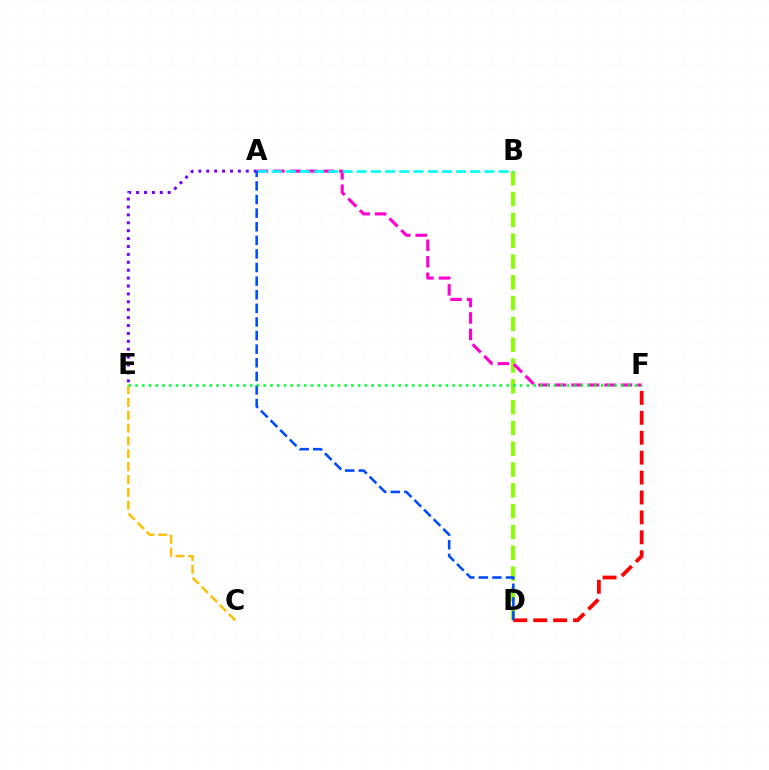{('C', 'E'): [{'color': '#ffbd00', 'line_style': 'dashed', 'thickness': 1.75}], ('A', 'E'): [{'color': '#7200ff', 'line_style': 'dotted', 'thickness': 2.15}], ('B', 'D'): [{'color': '#84ff00', 'line_style': 'dashed', 'thickness': 2.83}], ('D', 'F'): [{'color': '#ff0000', 'line_style': 'dashed', 'thickness': 2.71}], ('A', 'F'): [{'color': '#ff00cf', 'line_style': 'dashed', 'thickness': 2.24}], ('A', 'B'): [{'color': '#00fff6', 'line_style': 'dashed', 'thickness': 1.93}], ('A', 'D'): [{'color': '#004bff', 'line_style': 'dashed', 'thickness': 1.85}], ('E', 'F'): [{'color': '#00ff39', 'line_style': 'dotted', 'thickness': 1.83}]}